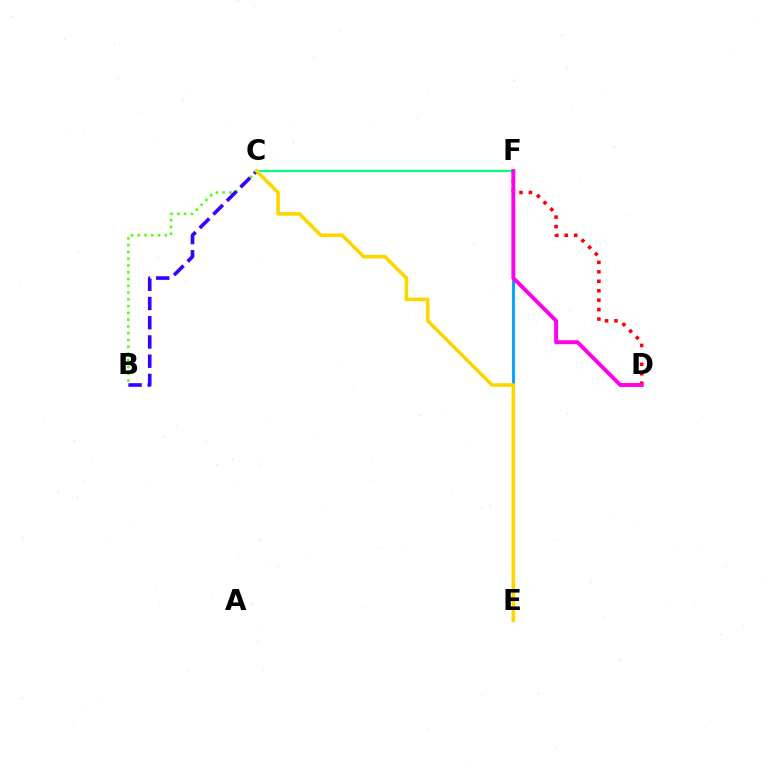{('E', 'F'): [{'color': '#009eff', 'line_style': 'solid', 'thickness': 2.04}], ('D', 'F'): [{'color': '#ff0000', 'line_style': 'dotted', 'thickness': 2.57}, {'color': '#ff00ed', 'line_style': 'solid', 'thickness': 2.84}], ('C', 'F'): [{'color': '#00ff86', 'line_style': 'solid', 'thickness': 1.6}], ('B', 'C'): [{'color': '#4fff00', 'line_style': 'dotted', 'thickness': 1.84}, {'color': '#3700ff', 'line_style': 'dashed', 'thickness': 2.61}], ('C', 'E'): [{'color': '#ffd500', 'line_style': 'solid', 'thickness': 2.58}]}